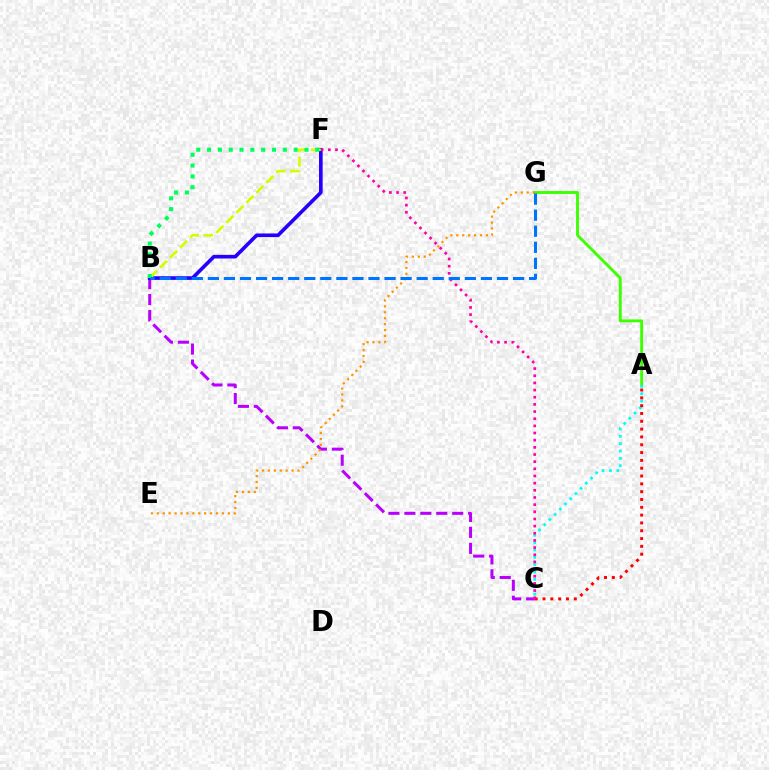{('A', 'G'): [{'color': '#3dff00', 'line_style': 'solid', 'thickness': 2.08}], ('B', 'C'): [{'color': '#b900ff', 'line_style': 'dashed', 'thickness': 2.17}], ('B', 'F'): [{'color': '#2500ff', 'line_style': 'solid', 'thickness': 2.62}, {'color': '#d1ff00', 'line_style': 'dashed', 'thickness': 1.92}, {'color': '#00ff5c', 'line_style': 'dotted', 'thickness': 2.94}], ('A', 'C'): [{'color': '#00fff6', 'line_style': 'dotted', 'thickness': 2.0}, {'color': '#ff0000', 'line_style': 'dotted', 'thickness': 2.12}], ('C', 'F'): [{'color': '#ff00ac', 'line_style': 'dotted', 'thickness': 1.95}], ('E', 'G'): [{'color': '#ff9400', 'line_style': 'dotted', 'thickness': 1.61}], ('B', 'G'): [{'color': '#0074ff', 'line_style': 'dashed', 'thickness': 2.18}]}